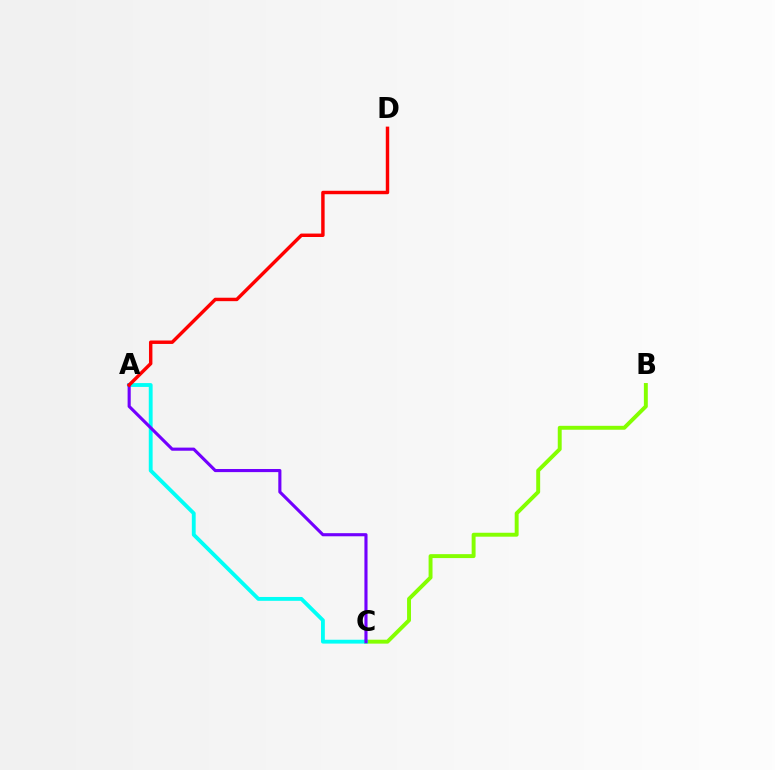{('B', 'C'): [{'color': '#84ff00', 'line_style': 'solid', 'thickness': 2.83}], ('A', 'C'): [{'color': '#00fff6', 'line_style': 'solid', 'thickness': 2.77}, {'color': '#7200ff', 'line_style': 'solid', 'thickness': 2.24}], ('A', 'D'): [{'color': '#ff0000', 'line_style': 'solid', 'thickness': 2.47}]}